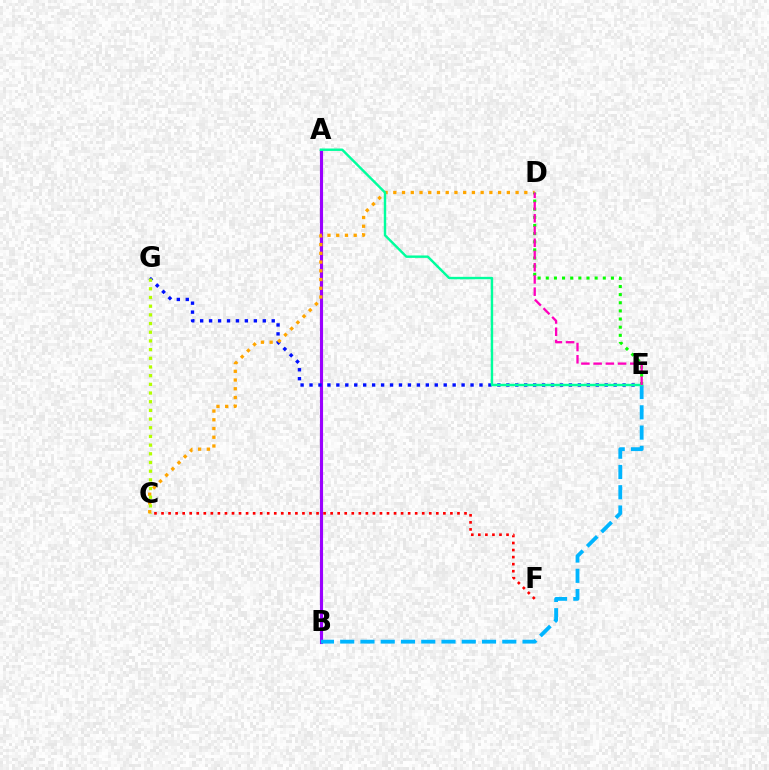{('A', 'B'): [{'color': '#9b00ff', 'line_style': 'solid', 'thickness': 2.25}], ('E', 'G'): [{'color': '#0010ff', 'line_style': 'dotted', 'thickness': 2.43}], ('B', 'E'): [{'color': '#00b5ff', 'line_style': 'dashed', 'thickness': 2.75}], ('C', 'D'): [{'color': '#ffa500', 'line_style': 'dotted', 'thickness': 2.37}], ('D', 'E'): [{'color': '#08ff00', 'line_style': 'dotted', 'thickness': 2.21}, {'color': '#ff00bd', 'line_style': 'dashed', 'thickness': 1.66}], ('A', 'E'): [{'color': '#00ff9d', 'line_style': 'solid', 'thickness': 1.75}], ('C', 'G'): [{'color': '#b3ff00', 'line_style': 'dotted', 'thickness': 2.36}], ('C', 'F'): [{'color': '#ff0000', 'line_style': 'dotted', 'thickness': 1.91}]}